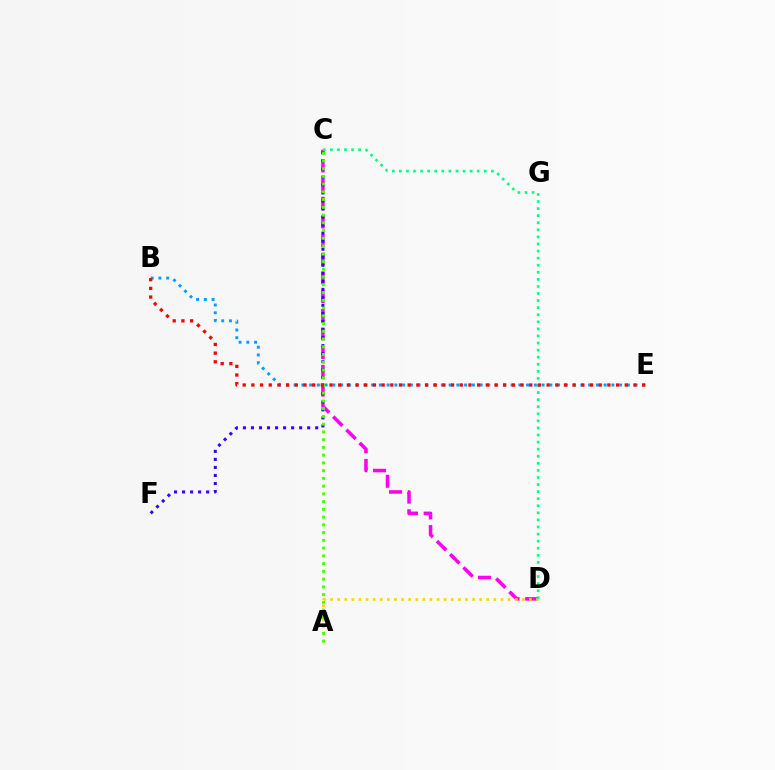{('C', 'D'): [{'color': '#ff00ed', 'line_style': 'dashed', 'thickness': 2.54}, {'color': '#00ff86', 'line_style': 'dotted', 'thickness': 1.92}], ('A', 'D'): [{'color': '#ffd500', 'line_style': 'dotted', 'thickness': 1.93}], ('C', 'F'): [{'color': '#3700ff', 'line_style': 'dotted', 'thickness': 2.18}], ('B', 'E'): [{'color': '#009eff', 'line_style': 'dotted', 'thickness': 2.11}, {'color': '#ff0000', 'line_style': 'dotted', 'thickness': 2.36}], ('A', 'C'): [{'color': '#4fff00', 'line_style': 'dotted', 'thickness': 2.1}]}